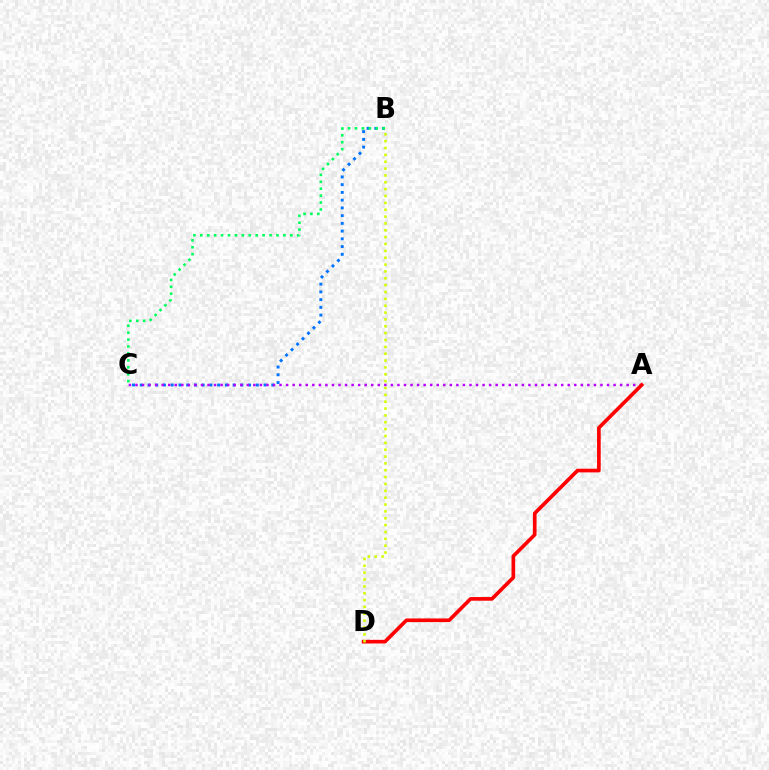{('B', 'C'): [{'color': '#0074ff', 'line_style': 'dotted', 'thickness': 2.1}, {'color': '#00ff5c', 'line_style': 'dotted', 'thickness': 1.88}], ('A', 'C'): [{'color': '#b900ff', 'line_style': 'dotted', 'thickness': 1.78}], ('A', 'D'): [{'color': '#ff0000', 'line_style': 'solid', 'thickness': 2.63}], ('B', 'D'): [{'color': '#d1ff00', 'line_style': 'dotted', 'thickness': 1.86}]}